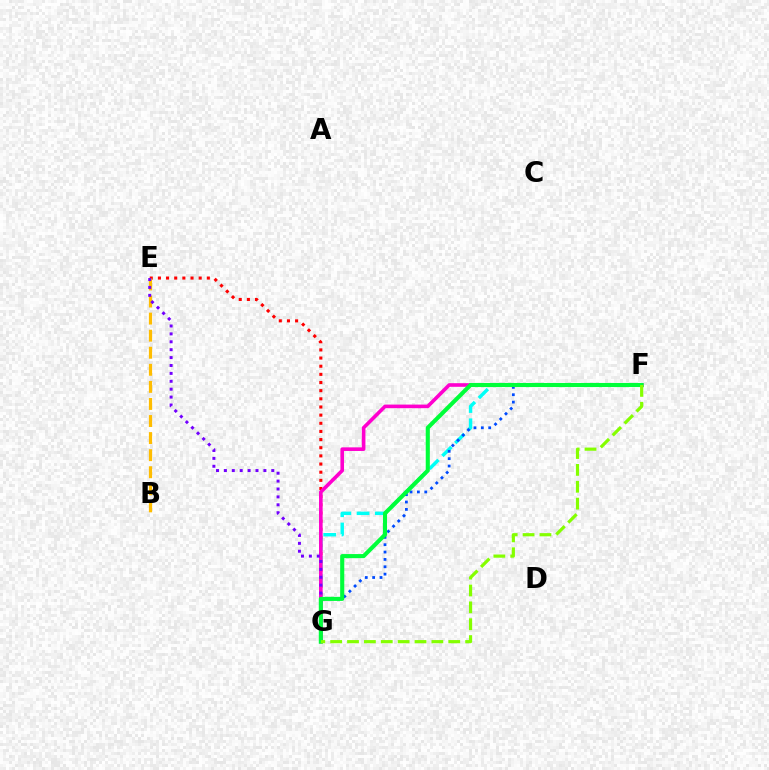{('E', 'G'): [{'color': '#ff0000', 'line_style': 'dotted', 'thickness': 2.22}, {'color': '#7200ff', 'line_style': 'dotted', 'thickness': 2.15}], ('B', 'E'): [{'color': '#ffbd00', 'line_style': 'dashed', 'thickness': 2.32}], ('F', 'G'): [{'color': '#00fff6', 'line_style': 'dashed', 'thickness': 2.48}, {'color': '#ff00cf', 'line_style': 'solid', 'thickness': 2.6}, {'color': '#004bff', 'line_style': 'dotted', 'thickness': 2.0}, {'color': '#00ff39', 'line_style': 'solid', 'thickness': 2.94}, {'color': '#84ff00', 'line_style': 'dashed', 'thickness': 2.29}]}